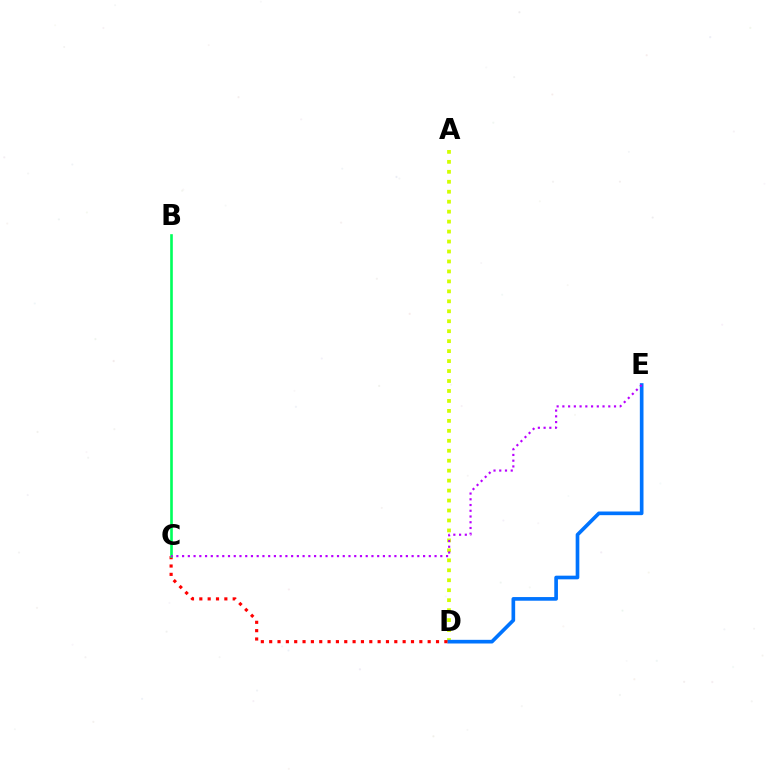{('A', 'D'): [{'color': '#d1ff00', 'line_style': 'dotted', 'thickness': 2.71}], ('D', 'E'): [{'color': '#0074ff', 'line_style': 'solid', 'thickness': 2.64}], ('C', 'D'): [{'color': '#ff0000', 'line_style': 'dotted', 'thickness': 2.27}], ('B', 'C'): [{'color': '#00ff5c', 'line_style': 'solid', 'thickness': 1.9}], ('C', 'E'): [{'color': '#b900ff', 'line_style': 'dotted', 'thickness': 1.56}]}